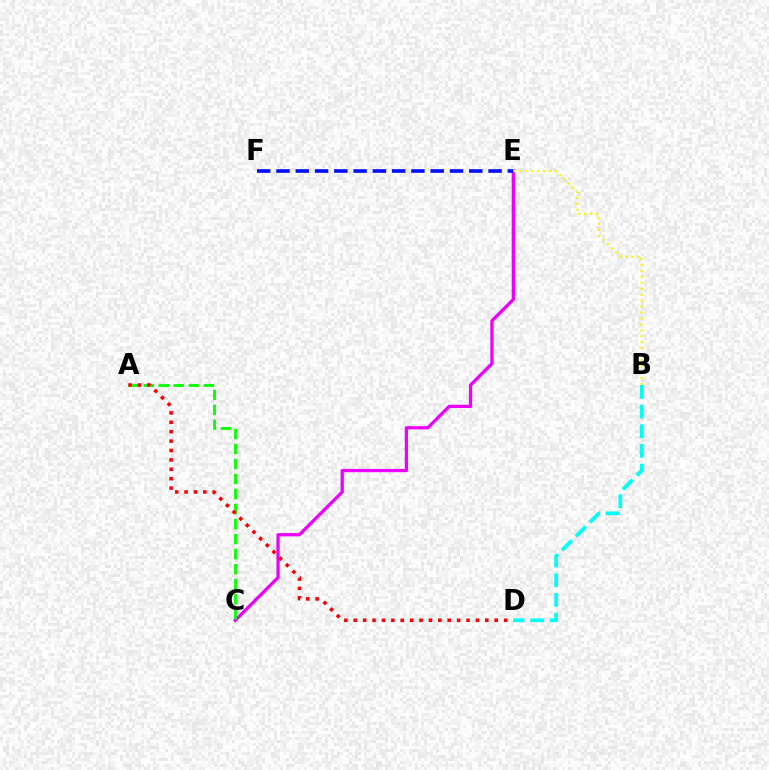{('C', 'E'): [{'color': '#ee00ff', 'line_style': 'solid', 'thickness': 2.35}], ('E', 'F'): [{'color': '#0010ff', 'line_style': 'dashed', 'thickness': 2.62}], ('A', 'C'): [{'color': '#08ff00', 'line_style': 'dashed', 'thickness': 2.04}], ('B', 'E'): [{'color': '#fcf500', 'line_style': 'dotted', 'thickness': 1.61}], ('B', 'D'): [{'color': '#00fff6', 'line_style': 'dashed', 'thickness': 2.68}], ('A', 'D'): [{'color': '#ff0000', 'line_style': 'dotted', 'thickness': 2.55}]}